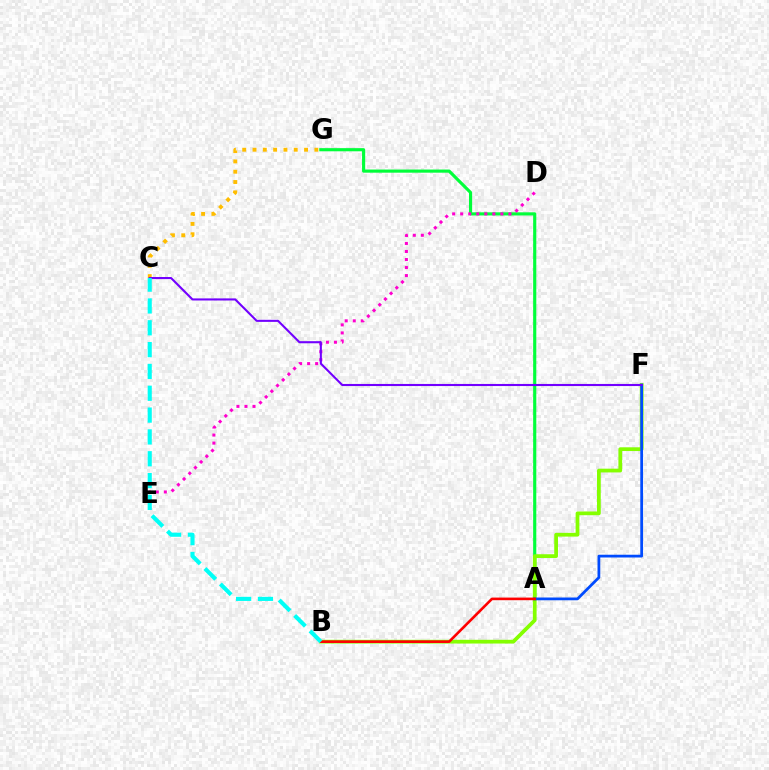{('C', 'G'): [{'color': '#ffbd00', 'line_style': 'dotted', 'thickness': 2.8}], ('A', 'G'): [{'color': '#00ff39', 'line_style': 'solid', 'thickness': 2.26}], ('D', 'E'): [{'color': '#ff00cf', 'line_style': 'dotted', 'thickness': 2.18}], ('B', 'F'): [{'color': '#84ff00', 'line_style': 'solid', 'thickness': 2.7}], ('A', 'F'): [{'color': '#004bff', 'line_style': 'solid', 'thickness': 1.99}], ('C', 'F'): [{'color': '#7200ff', 'line_style': 'solid', 'thickness': 1.51}], ('A', 'B'): [{'color': '#ff0000', 'line_style': 'solid', 'thickness': 1.88}], ('B', 'C'): [{'color': '#00fff6', 'line_style': 'dashed', 'thickness': 2.97}]}